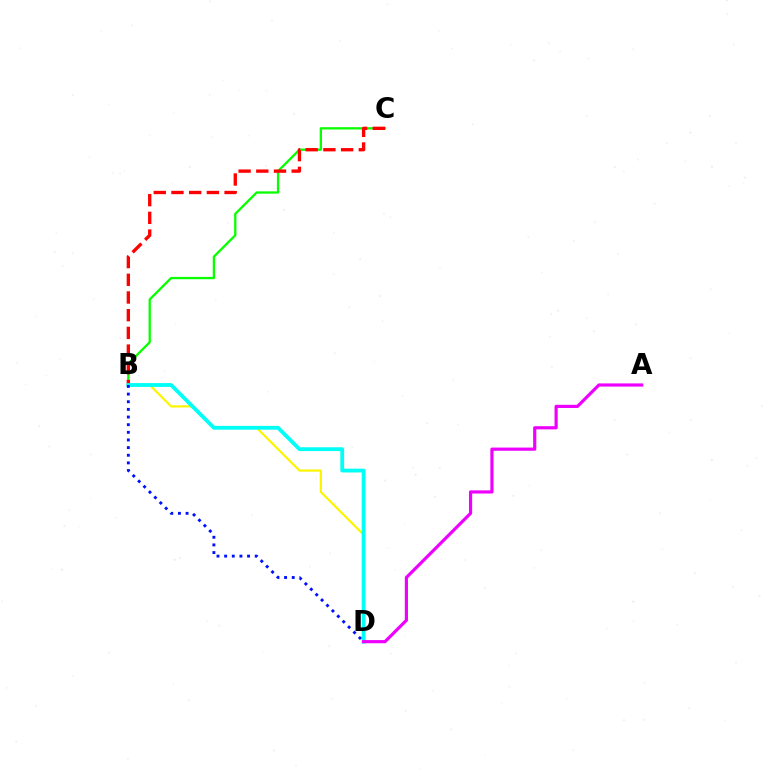{('B', 'C'): [{'color': '#08ff00', 'line_style': 'solid', 'thickness': 1.66}, {'color': '#ff0000', 'line_style': 'dashed', 'thickness': 2.4}], ('B', 'D'): [{'color': '#fcf500', 'line_style': 'solid', 'thickness': 1.58}, {'color': '#00fff6', 'line_style': 'solid', 'thickness': 2.74}, {'color': '#0010ff', 'line_style': 'dotted', 'thickness': 2.08}], ('A', 'D'): [{'color': '#ee00ff', 'line_style': 'solid', 'thickness': 2.29}]}